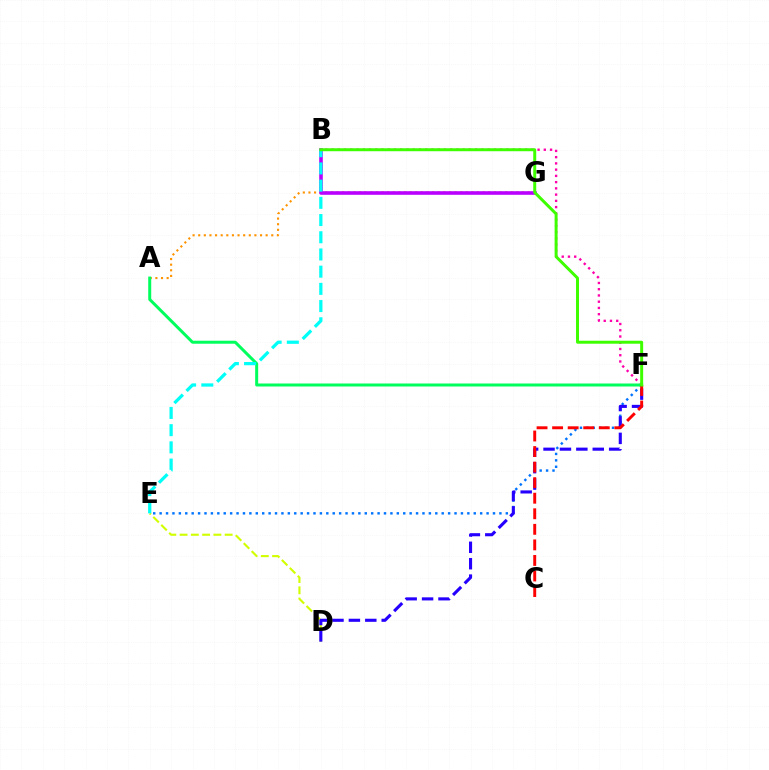{('A', 'G'): [{'color': '#ff9400', 'line_style': 'dotted', 'thickness': 1.53}], ('B', 'G'): [{'color': '#b900ff', 'line_style': 'solid', 'thickness': 2.6}], ('E', 'F'): [{'color': '#0074ff', 'line_style': 'dotted', 'thickness': 1.74}], ('B', 'F'): [{'color': '#ff00ac', 'line_style': 'dotted', 'thickness': 1.7}, {'color': '#3dff00', 'line_style': 'solid', 'thickness': 2.14}], ('D', 'E'): [{'color': '#d1ff00', 'line_style': 'dashed', 'thickness': 1.53}], ('D', 'F'): [{'color': '#2500ff', 'line_style': 'dashed', 'thickness': 2.23}], ('A', 'F'): [{'color': '#00ff5c', 'line_style': 'solid', 'thickness': 2.16}], ('C', 'F'): [{'color': '#ff0000', 'line_style': 'dashed', 'thickness': 2.11}], ('B', 'E'): [{'color': '#00fff6', 'line_style': 'dashed', 'thickness': 2.34}]}